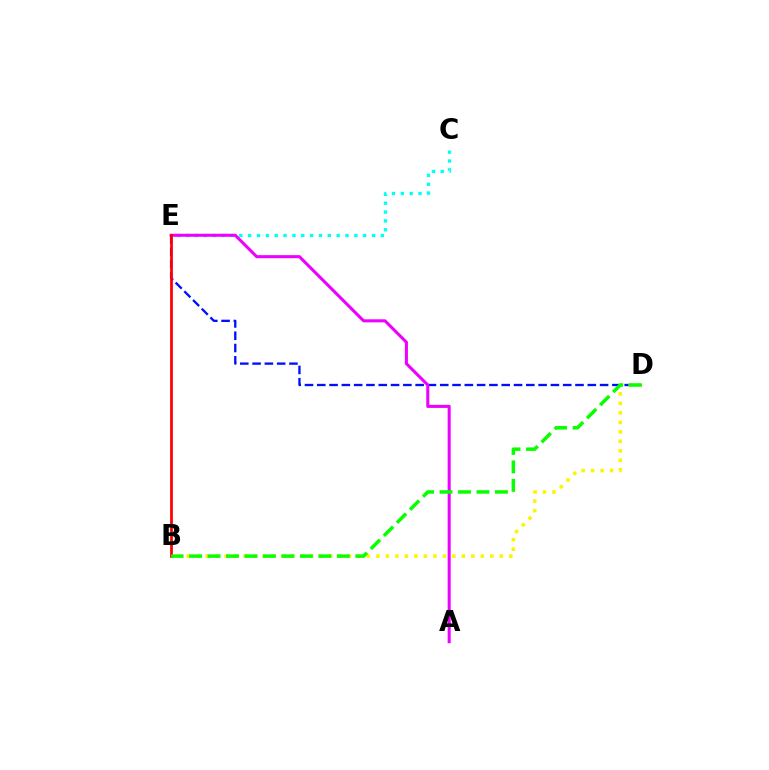{('C', 'E'): [{'color': '#00fff6', 'line_style': 'dotted', 'thickness': 2.4}], ('D', 'E'): [{'color': '#0010ff', 'line_style': 'dashed', 'thickness': 1.67}], ('A', 'E'): [{'color': '#ee00ff', 'line_style': 'solid', 'thickness': 2.2}], ('B', 'D'): [{'color': '#fcf500', 'line_style': 'dotted', 'thickness': 2.58}, {'color': '#08ff00', 'line_style': 'dashed', 'thickness': 2.51}], ('B', 'E'): [{'color': '#ff0000', 'line_style': 'solid', 'thickness': 1.98}]}